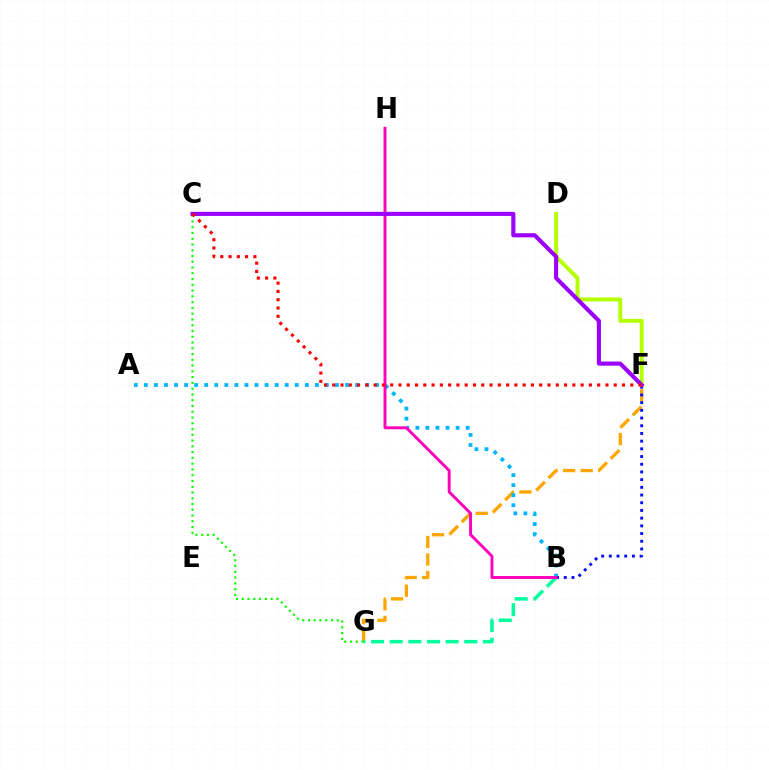{('F', 'G'): [{'color': '#ffa500', 'line_style': 'dashed', 'thickness': 2.38}], ('C', 'G'): [{'color': '#08ff00', 'line_style': 'dotted', 'thickness': 1.57}], ('B', 'G'): [{'color': '#00ff9d', 'line_style': 'dashed', 'thickness': 2.53}], ('A', 'B'): [{'color': '#00b5ff', 'line_style': 'dotted', 'thickness': 2.73}], ('B', 'F'): [{'color': '#0010ff', 'line_style': 'dotted', 'thickness': 2.09}], ('B', 'H'): [{'color': '#ff00bd', 'line_style': 'solid', 'thickness': 2.1}], ('D', 'F'): [{'color': '#b3ff00', 'line_style': 'solid', 'thickness': 2.82}], ('C', 'F'): [{'color': '#9b00ff', 'line_style': 'solid', 'thickness': 2.97}, {'color': '#ff0000', 'line_style': 'dotted', 'thickness': 2.25}]}